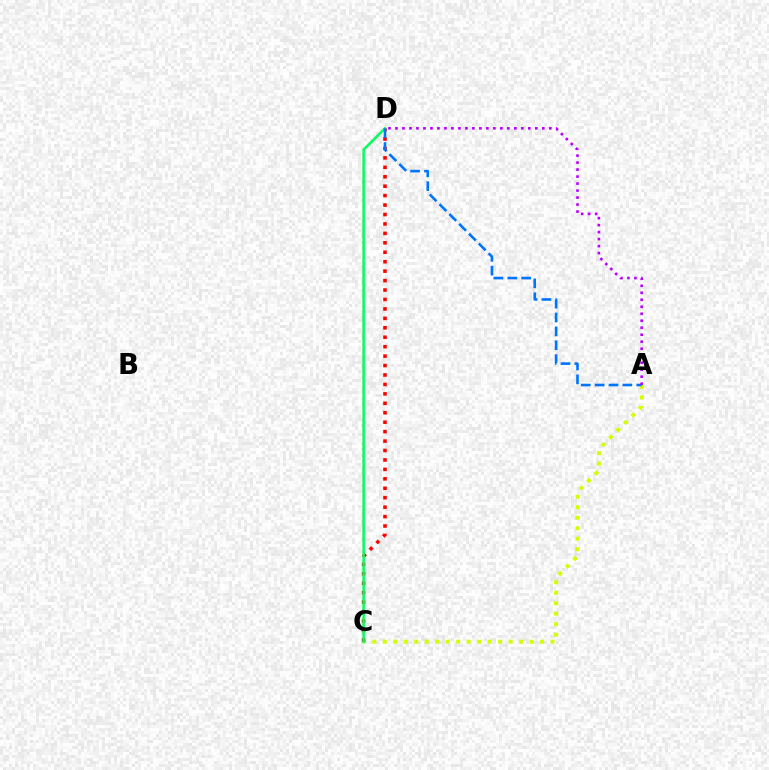{('A', 'C'): [{'color': '#d1ff00', 'line_style': 'dotted', 'thickness': 2.85}], ('C', 'D'): [{'color': '#ff0000', 'line_style': 'dotted', 'thickness': 2.56}, {'color': '#00ff5c', 'line_style': 'solid', 'thickness': 1.79}], ('A', 'D'): [{'color': '#0074ff', 'line_style': 'dashed', 'thickness': 1.89}, {'color': '#b900ff', 'line_style': 'dotted', 'thickness': 1.9}]}